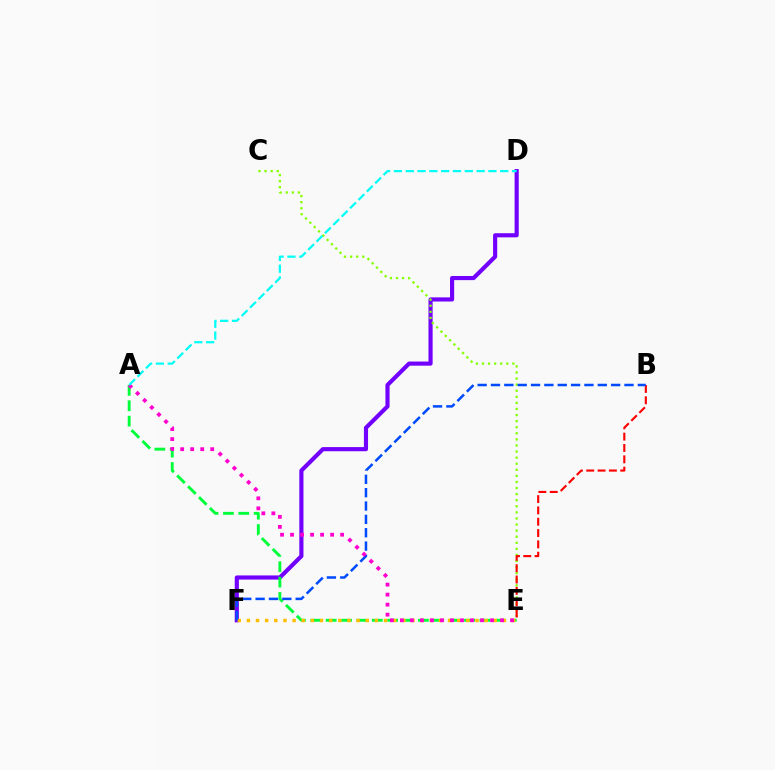{('D', 'F'): [{'color': '#7200ff', 'line_style': 'solid', 'thickness': 2.98}], ('A', 'E'): [{'color': '#00ff39', 'line_style': 'dashed', 'thickness': 2.09}, {'color': '#ff00cf', 'line_style': 'dotted', 'thickness': 2.72}], ('C', 'E'): [{'color': '#84ff00', 'line_style': 'dotted', 'thickness': 1.65}], ('E', 'F'): [{'color': '#ffbd00', 'line_style': 'dotted', 'thickness': 2.48}], ('B', 'E'): [{'color': '#ff0000', 'line_style': 'dashed', 'thickness': 1.54}], ('B', 'F'): [{'color': '#004bff', 'line_style': 'dashed', 'thickness': 1.81}], ('A', 'D'): [{'color': '#00fff6', 'line_style': 'dashed', 'thickness': 1.6}]}